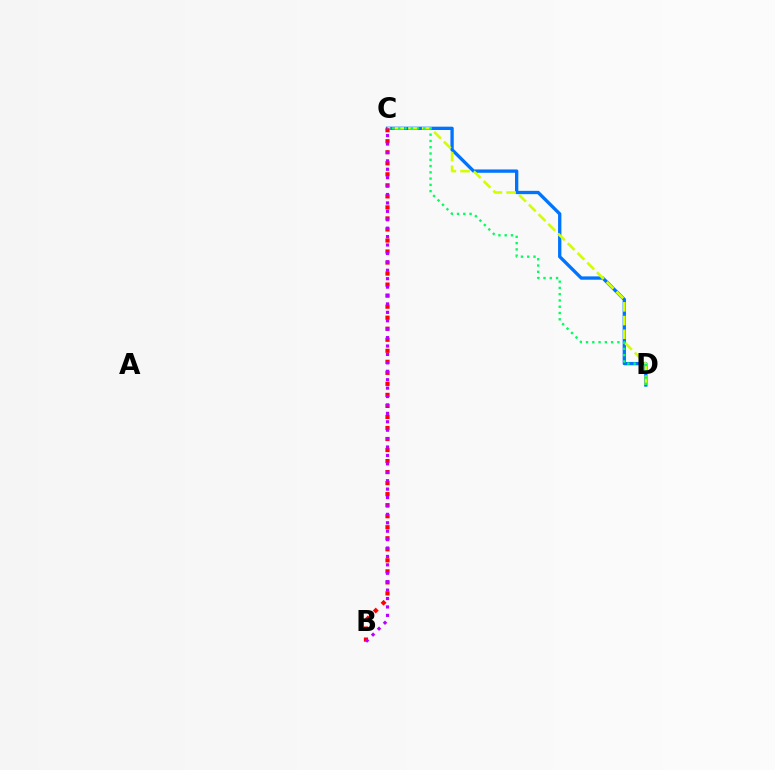{('C', 'D'): [{'color': '#0074ff', 'line_style': 'solid', 'thickness': 2.39}, {'color': '#d1ff00', 'line_style': 'dashed', 'thickness': 1.86}, {'color': '#00ff5c', 'line_style': 'dotted', 'thickness': 1.7}], ('B', 'C'): [{'color': '#ff0000', 'line_style': 'dotted', 'thickness': 3.0}, {'color': '#b900ff', 'line_style': 'dotted', 'thickness': 2.29}]}